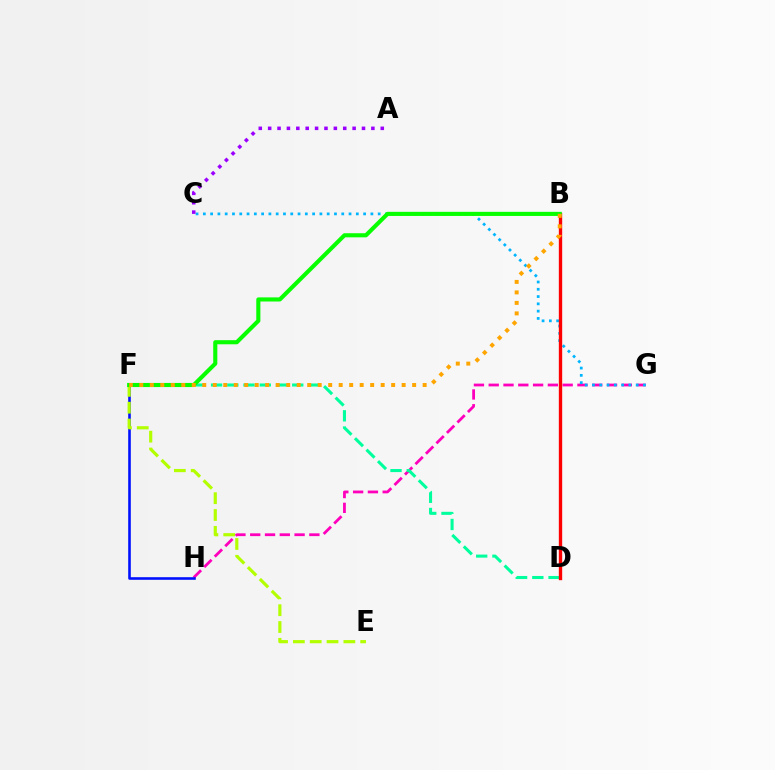{('G', 'H'): [{'color': '#ff00bd', 'line_style': 'dashed', 'thickness': 2.01}], ('F', 'H'): [{'color': '#0010ff', 'line_style': 'solid', 'thickness': 1.88}], ('C', 'G'): [{'color': '#00b5ff', 'line_style': 'dotted', 'thickness': 1.98}], ('D', 'F'): [{'color': '#00ff9d', 'line_style': 'dashed', 'thickness': 2.21}], ('E', 'F'): [{'color': '#b3ff00', 'line_style': 'dashed', 'thickness': 2.29}], ('A', 'C'): [{'color': '#9b00ff', 'line_style': 'dotted', 'thickness': 2.55}], ('B', 'D'): [{'color': '#ff0000', 'line_style': 'solid', 'thickness': 2.42}], ('B', 'F'): [{'color': '#08ff00', 'line_style': 'solid', 'thickness': 2.96}, {'color': '#ffa500', 'line_style': 'dotted', 'thickness': 2.85}]}